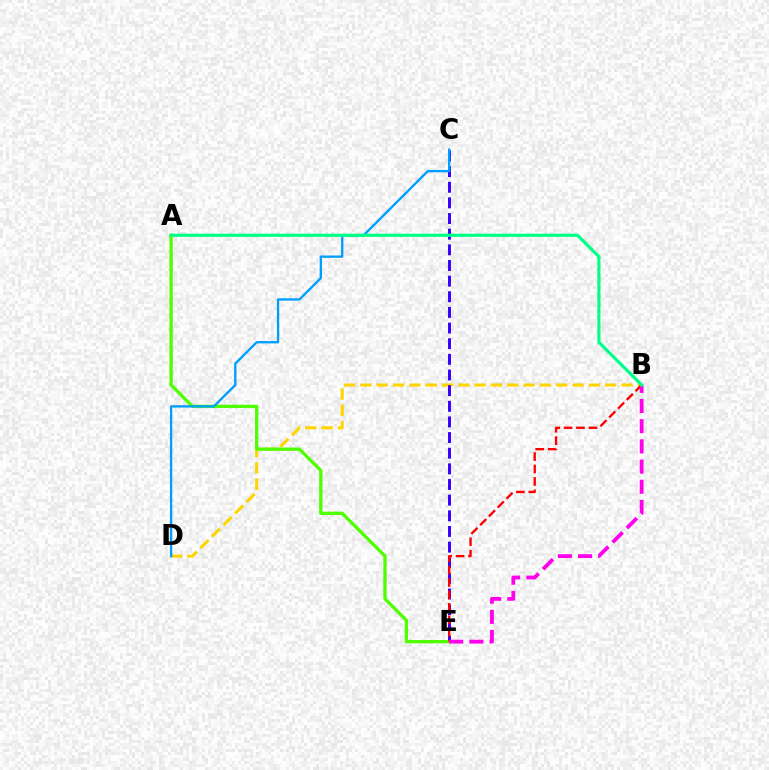{('B', 'D'): [{'color': '#ffd500', 'line_style': 'dashed', 'thickness': 2.22}], ('C', 'E'): [{'color': '#3700ff', 'line_style': 'dashed', 'thickness': 2.13}], ('A', 'E'): [{'color': '#4fff00', 'line_style': 'solid', 'thickness': 2.39}], ('B', 'E'): [{'color': '#ff0000', 'line_style': 'dashed', 'thickness': 1.69}, {'color': '#ff00ed', 'line_style': 'dashed', 'thickness': 2.74}], ('C', 'D'): [{'color': '#009eff', 'line_style': 'solid', 'thickness': 1.68}], ('A', 'B'): [{'color': '#00ff86', 'line_style': 'solid', 'thickness': 2.28}]}